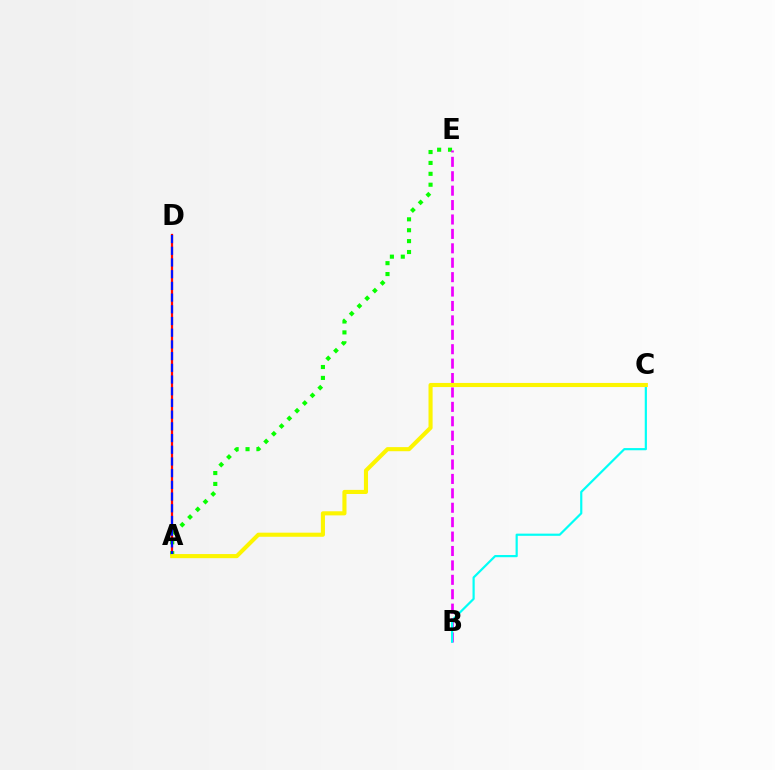{('A', 'E'): [{'color': '#08ff00', 'line_style': 'dotted', 'thickness': 2.96}], ('B', 'E'): [{'color': '#ee00ff', 'line_style': 'dashed', 'thickness': 1.96}], ('B', 'C'): [{'color': '#00fff6', 'line_style': 'solid', 'thickness': 1.58}], ('A', 'D'): [{'color': '#ff0000', 'line_style': 'solid', 'thickness': 1.61}, {'color': '#0010ff', 'line_style': 'dashed', 'thickness': 1.59}], ('A', 'C'): [{'color': '#fcf500', 'line_style': 'solid', 'thickness': 2.95}]}